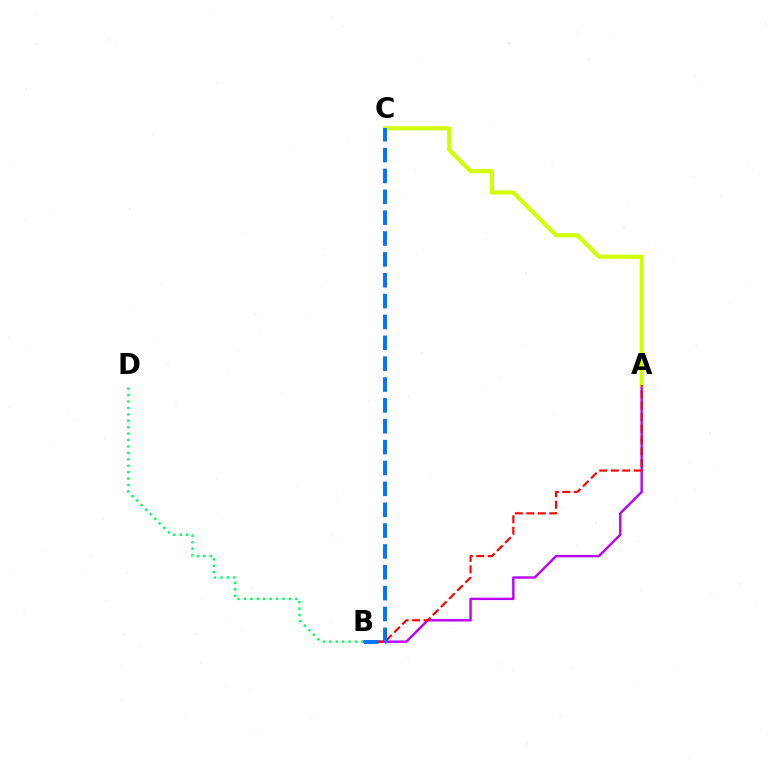{('A', 'B'): [{'color': '#b900ff', 'line_style': 'solid', 'thickness': 1.73}, {'color': '#ff0000', 'line_style': 'dashed', 'thickness': 1.56}], ('A', 'C'): [{'color': '#d1ff00', 'line_style': 'solid', 'thickness': 2.97}], ('B', 'C'): [{'color': '#0074ff', 'line_style': 'dashed', 'thickness': 2.83}], ('B', 'D'): [{'color': '#00ff5c', 'line_style': 'dotted', 'thickness': 1.74}]}